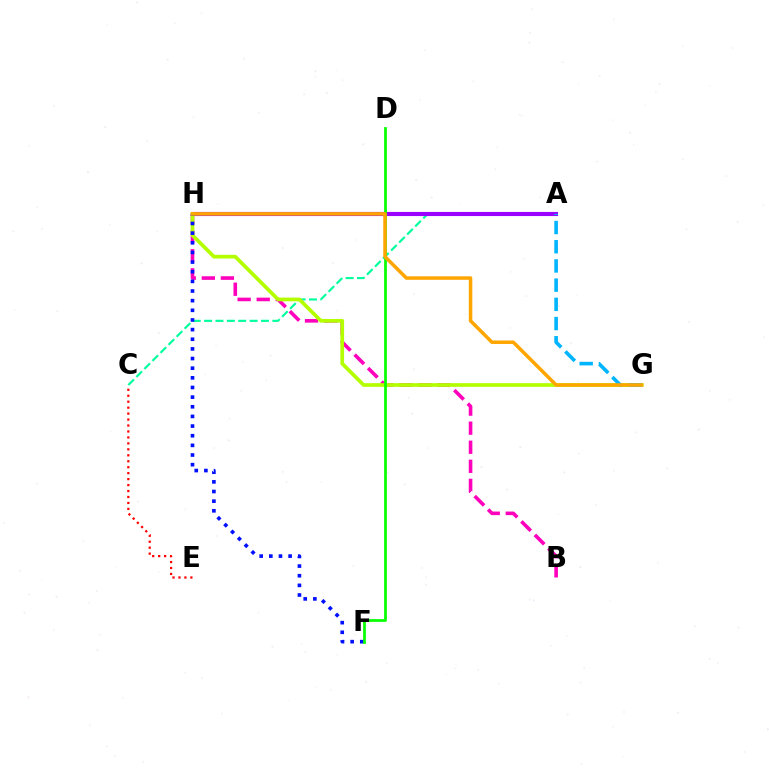{('A', 'C'): [{'color': '#00ff9d', 'line_style': 'dashed', 'thickness': 1.55}], ('B', 'H'): [{'color': '#ff00bd', 'line_style': 'dashed', 'thickness': 2.59}], ('A', 'H'): [{'color': '#9b00ff', 'line_style': 'solid', 'thickness': 2.97}], ('G', 'H'): [{'color': '#b3ff00', 'line_style': 'solid', 'thickness': 2.67}, {'color': '#ffa500', 'line_style': 'solid', 'thickness': 2.53}], ('A', 'G'): [{'color': '#00b5ff', 'line_style': 'dashed', 'thickness': 2.61}], ('C', 'E'): [{'color': '#ff0000', 'line_style': 'dotted', 'thickness': 1.62}], ('F', 'H'): [{'color': '#0010ff', 'line_style': 'dotted', 'thickness': 2.62}], ('D', 'F'): [{'color': '#08ff00', 'line_style': 'solid', 'thickness': 1.98}]}